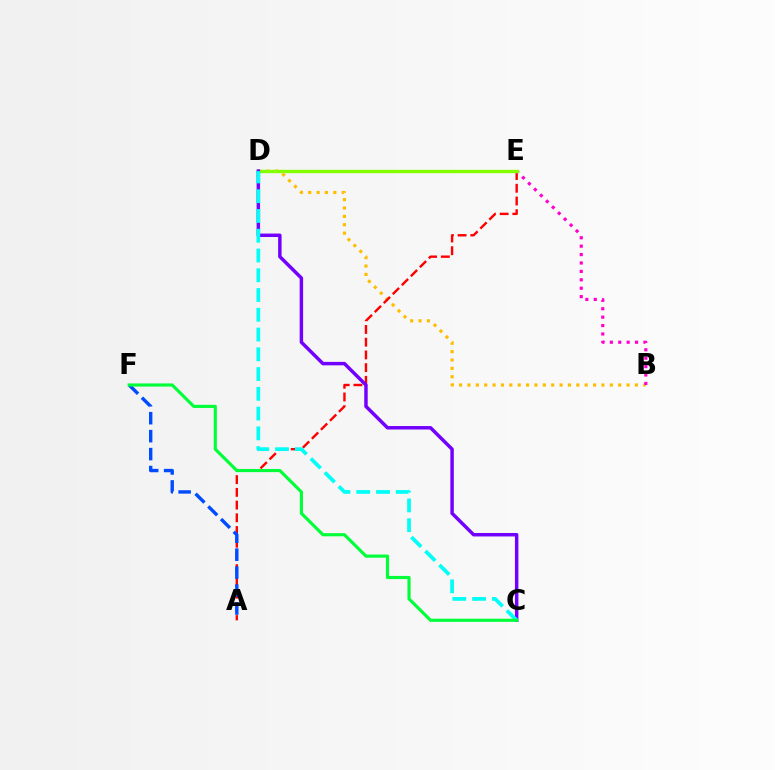{('B', 'D'): [{'color': '#ffbd00', 'line_style': 'dotted', 'thickness': 2.28}], ('A', 'E'): [{'color': '#ff0000', 'line_style': 'dashed', 'thickness': 1.73}], ('A', 'F'): [{'color': '#004bff', 'line_style': 'dashed', 'thickness': 2.44}], ('B', 'E'): [{'color': '#ff00cf', 'line_style': 'dotted', 'thickness': 2.28}], ('D', 'E'): [{'color': '#84ff00', 'line_style': 'solid', 'thickness': 2.43}], ('C', 'D'): [{'color': '#7200ff', 'line_style': 'solid', 'thickness': 2.49}, {'color': '#00fff6', 'line_style': 'dashed', 'thickness': 2.68}], ('C', 'F'): [{'color': '#00ff39', 'line_style': 'solid', 'thickness': 2.27}]}